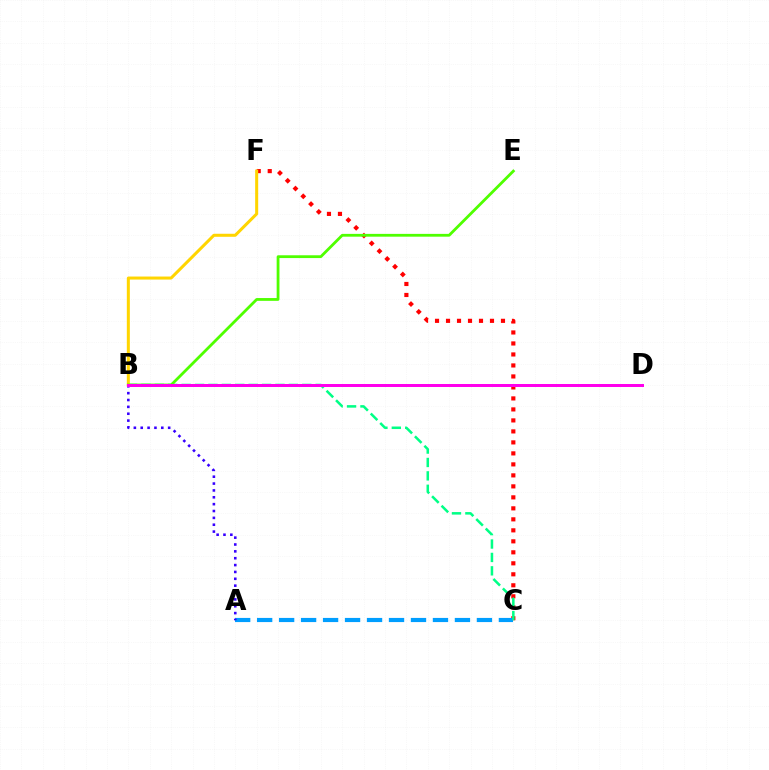{('C', 'F'): [{'color': '#ff0000', 'line_style': 'dotted', 'thickness': 2.99}], ('A', 'C'): [{'color': '#009eff', 'line_style': 'dashed', 'thickness': 2.99}], ('B', 'C'): [{'color': '#00ff86', 'line_style': 'dashed', 'thickness': 1.82}], ('A', 'B'): [{'color': '#3700ff', 'line_style': 'dotted', 'thickness': 1.86}], ('B', 'F'): [{'color': '#ffd500', 'line_style': 'solid', 'thickness': 2.18}], ('B', 'E'): [{'color': '#4fff00', 'line_style': 'solid', 'thickness': 2.01}], ('B', 'D'): [{'color': '#ff00ed', 'line_style': 'solid', 'thickness': 2.15}]}